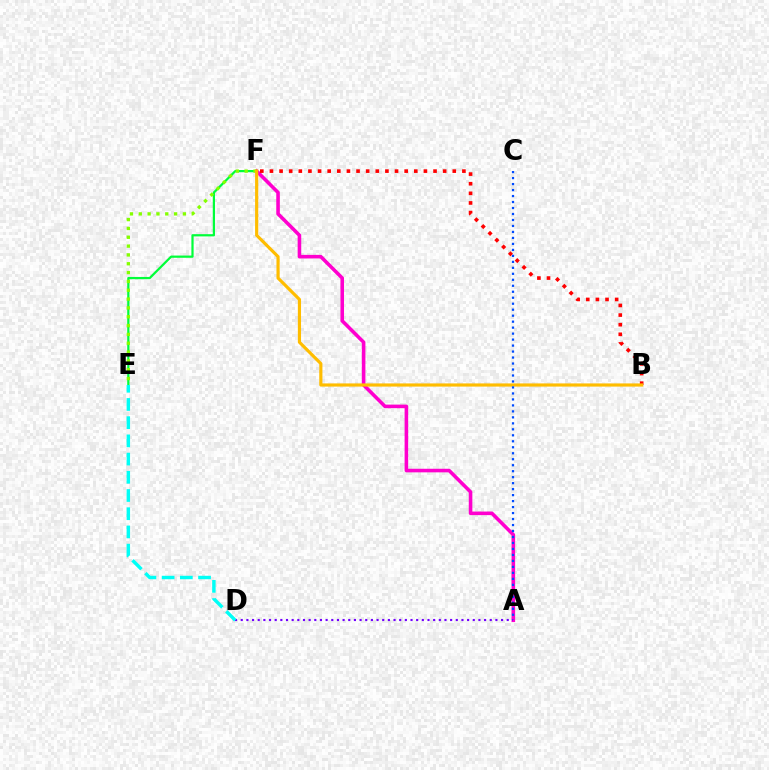{('E', 'F'): [{'color': '#00ff39', 'line_style': 'solid', 'thickness': 1.6}, {'color': '#84ff00', 'line_style': 'dotted', 'thickness': 2.4}], ('A', 'F'): [{'color': '#ff00cf', 'line_style': 'solid', 'thickness': 2.58}], ('B', 'F'): [{'color': '#ff0000', 'line_style': 'dotted', 'thickness': 2.61}, {'color': '#ffbd00', 'line_style': 'solid', 'thickness': 2.28}], ('A', 'D'): [{'color': '#7200ff', 'line_style': 'dotted', 'thickness': 1.54}], ('A', 'C'): [{'color': '#004bff', 'line_style': 'dotted', 'thickness': 1.63}], ('D', 'E'): [{'color': '#00fff6', 'line_style': 'dashed', 'thickness': 2.47}]}